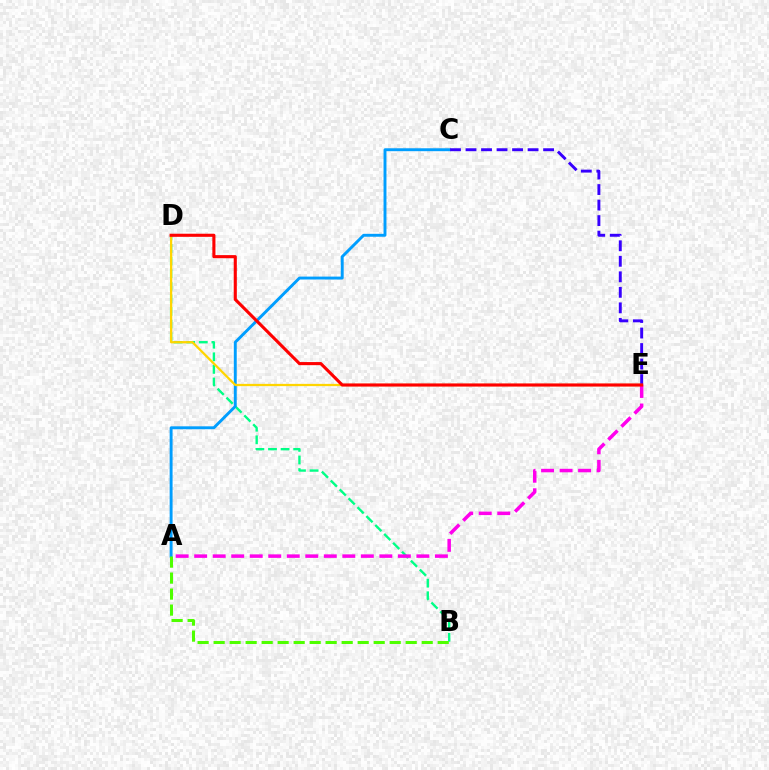{('B', 'D'): [{'color': '#00ff86', 'line_style': 'dashed', 'thickness': 1.71}], ('A', 'C'): [{'color': '#009eff', 'line_style': 'solid', 'thickness': 2.1}], ('A', 'B'): [{'color': '#4fff00', 'line_style': 'dashed', 'thickness': 2.17}], ('C', 'E'): [{'color': '#3700ff', 'line_style': 'dashed', 'thickness': 2.11}], ('D', 'E'): [{'color': '#ffd500', 'line_style': 'solid', 'thickness': 1.63}, {'color': '#ff0000', 'line_style': 'solid', 'thickness': 2.23}], ('A', 'E'): [{'color': '#ff00ed', 'line_style': 'dashed', 'thickness': 2.52}]}